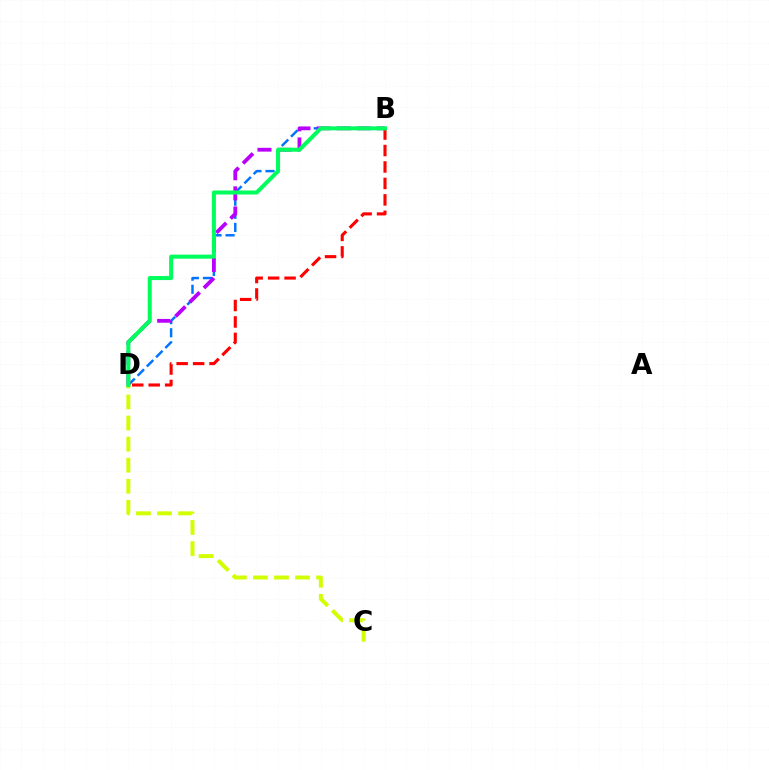{('B', 'D'): [{'color': '#0074ff', 'line_style': 'dashed', 'thickness': 1.78}, {'color': '#b900ff', 'line_style': 'dashed', 'thickness': 2.73}, {'color': '#ff0000', 'line_style': 'dashed', 'thickness': 2.23}, {'color': '#00ff5c', 'line_style': 'solid', 'thickness': 2.91}], ('C', 'D'): [{'color': '#d1ff00', 'line_style': 'dashed', 'thickness': 2.86}]}